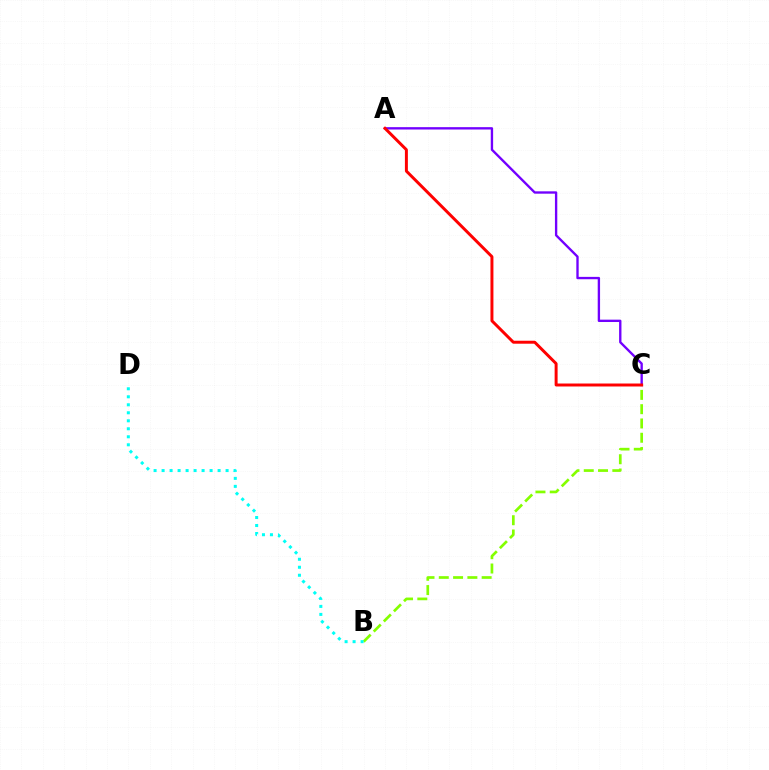{('B', 'C'): [{'color': '#84ff00', 'line_style': 'dashed', 'thickness': 1.94}], ('B', 'D'): [{'color': '#00fff6', 'line_style': 'dotted', 'thickness': 2.17}], ('A', 'C'): [{'color': '#7200ff', 'line_style': 'solid', 'thickness': 1.7}, {'color': '#ff0000', 'line_style': 'solid', 'thickness': 2.13}]}